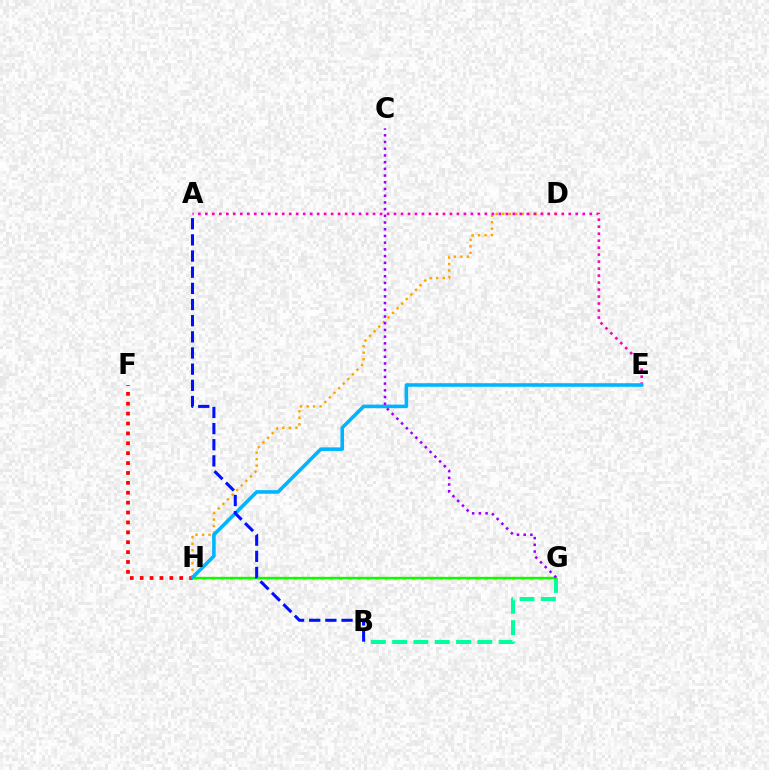{('G', 'H'): [{'color': '#b3ff00', 'line_style': 'dotted', 'thickness': 2.47}, {'color': '#08ff00', 'line_style': 'solid', 'thickness': 1.65}], ('D', 'H'): [{'color': '#ffa500', 'line_style': 'dotted', 'thickness': 1.77}], ('B', 'G'): [{'color': '#00ff9d', 'line_style': 'dashed', 'thickness': 2.89}], ('A', 'E'): [{'color': '#ff00bd', 'line_style': 'dotted', 'thickness': 1.9}], ('F', 'H'): [{'color': '#ff0000', 'line_style': 'dotted', 'thickness': 2.69}], ('E', 'H'): [{'color': '#00b5ff', 'line_style': 'solid', 'thickness': 2.57}], ('A', 'B'): [{'color': '#0010ff', 'line_style': 'dashed', 'thickness': 2.2}], ('C', 'G'): [{'color': '#9b00ff', 'line_style': 'dotted', 'thickness': 1.82}]}